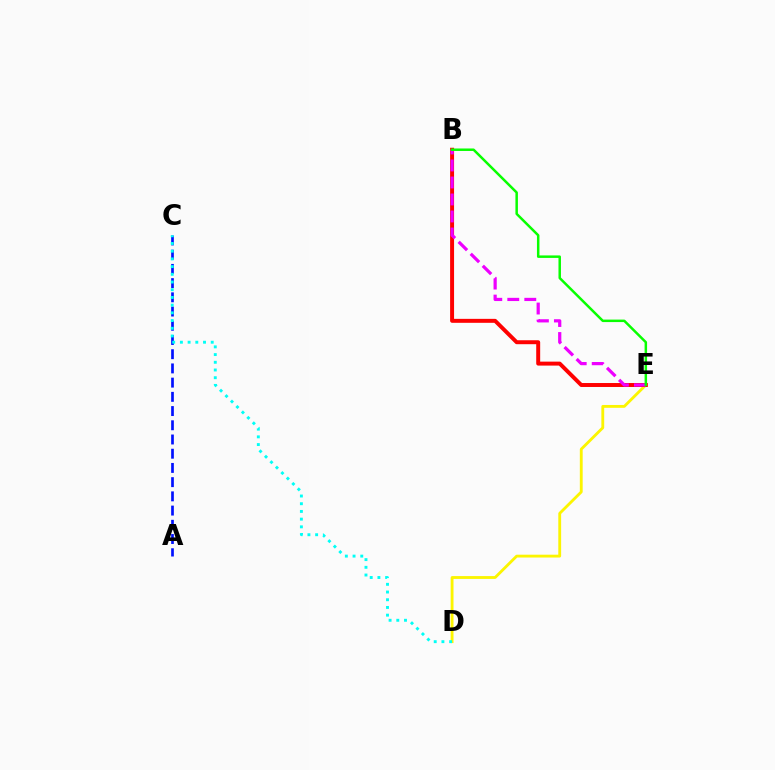{('A', 'C'): [{'color': '#0010ff', 'line_style': 'dashed', 'thickness': 1.93}], ('D', 'E'): [{'color': '#fcf500', 'line_style': 'solid', 'thickness': 2.04}], ('B', 'E'): [{'color': '#ff0000', 'line_style': 'solid', 'thickness': 2.85}, {'color': '#ee00ff', 'line_style': 'dashed', 'thickness': 2.31}, {'color': '#08ff00', 'line_style': 'solid', 'thickness': 1.79}], ('C', 'D'): [{'color': '#00fff6', 'line_style': 'dotted', 'thickness': 2.09}]}